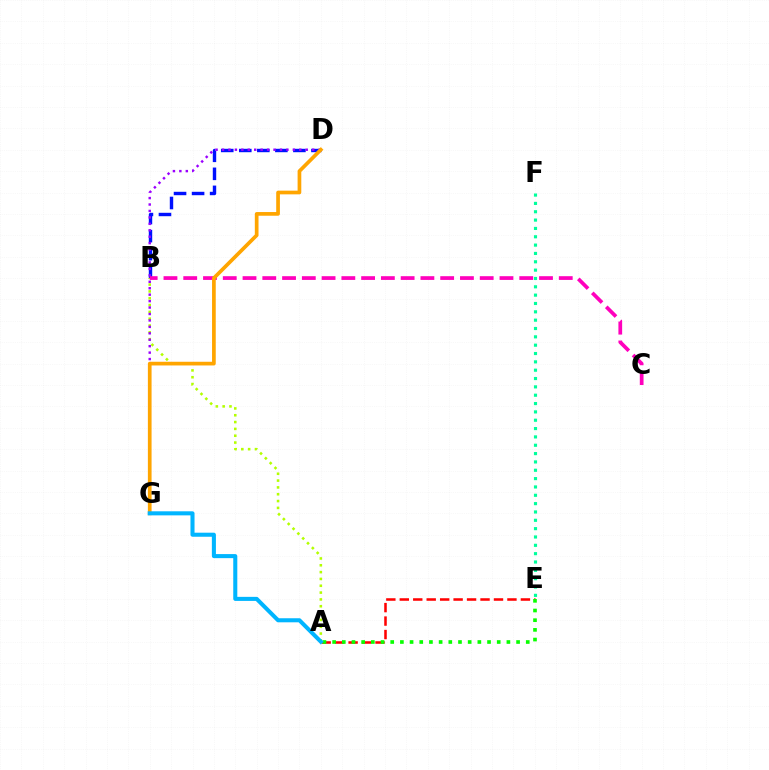{('E', 'F'): [{'color': '#00ff9d', 'line_style': 'dotted', 'thickness': 2.27}], ('B', 'D'): [{'color': '#0010ff', 'line_style': 'dashed', 'thickness': 2.45}], ('A', 'B'): [{'color': '#b3ff00', 'line_style': 'dotted', 'thickness': 1.85}], ('D', 'G'): [{'color': '#9b00ff', 'line_style': 'dotted', 'thickness': 1.75}, {'color': '#ffa500', 'line_style': 'solid', 'thickness': 2.66}], ('B', 'C'): [{'color': '#ff00bd', 'line_style': 'dashed', 'thickness': 2.69}], ('A', 'E'): [{'color': '#ff0000', 'line_style': 'dashed', 'thickness': 1.83}, {'color': '#08ff00', 'line_style': 'dotted', 'thickness': 2.63}], ('A', 'G'): [{'color': '#00b5ff', 'line_style': 'solid', 'thickness': 2.92}]}